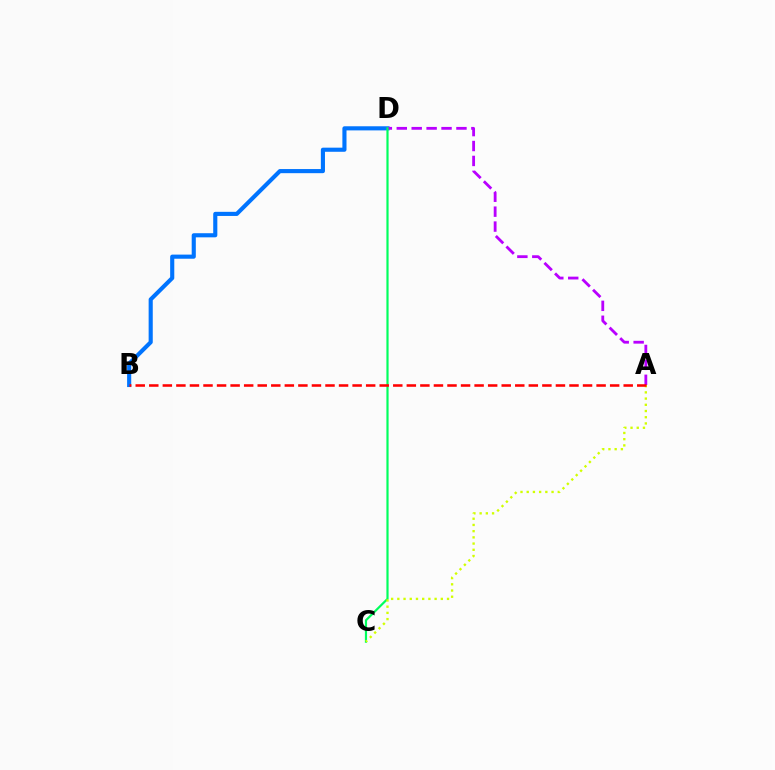{('B', 'D'): [{'color': '#0074ff', 'line_style': 'solid', 'thickness': 2.97}], ('A', 'D'): [{'color': '#b900ff', 'line_style': 'dashed', 'thickness': 2.03}], ('C', 'D'): [{'color': '#00ff5c', 'line_style': 'solid', 'thickness': 1.57}], ('A', 'C'): [{'color': '#d1ff00', 'line_style': 'dotted', 'thickness': 1.69}], ('A', 'B'): [{'color': '#ff0000', 'line_style': 'dashed', 'thickness': 1.84}]}